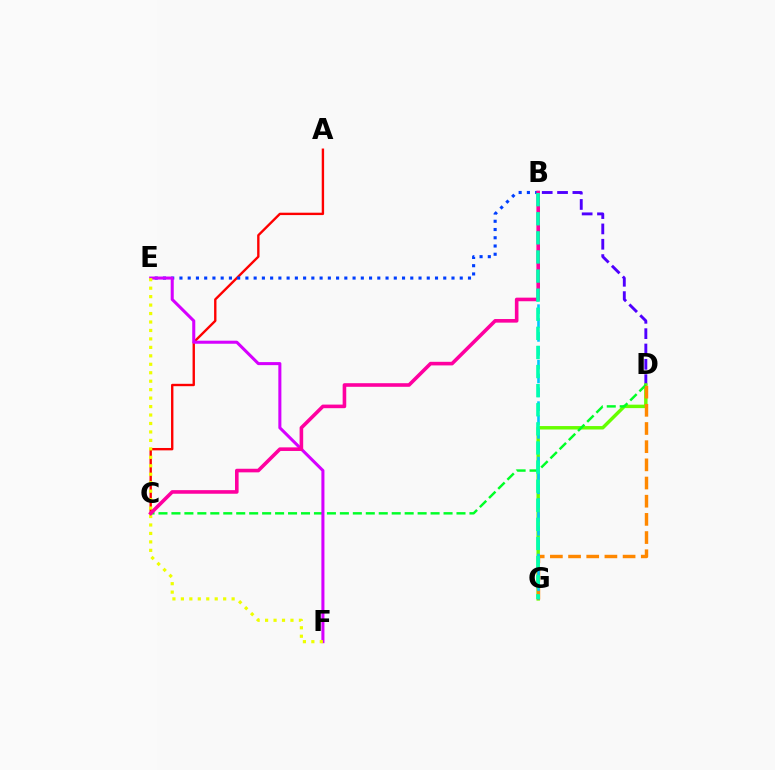{('B', 'D'): [{'color': '#4f00ff', 'line_style': 'dashed', 'thickness': 2.08}], ('D', 'G'): [{'color': '#66ff00', 'line_style': 'solid', 'thickness': 2.48}, {'color': '#ff8800', 'line_style': 'dashed', 'thickness': 2.47}], ('C', 'D'): [{'color': '#00ff27', 'line_style': 'dashed', 'thickness': 1.76}], ('A', 'C'): [{'color': '#ff0000', 'line_style': 'solid', 'thickness': 1.71}], ('B', 'E'): [{'color': '#003fff', 'line_style': 'dotted', 'thickness': 2.24}], ('E', 'F'): [{'color': '#d600ff', 'line_style': 'solid', 'thickness': 2.19}, {'color': '#eeff00', 'line_style': 'dotted', 'thickness': 2.3}], ('B', 'G'): [{'color': '#00c7ff', 'line_style': 'dashed', 'thickness': 1.88}, {'color': '#00ffaf', 'line_style': 'dashed', 'thickness': 2.59}], ('B', 'C'): [{'color': '#ff00a0', 'line_style': 'solid', 'thickness': 2.59}]}